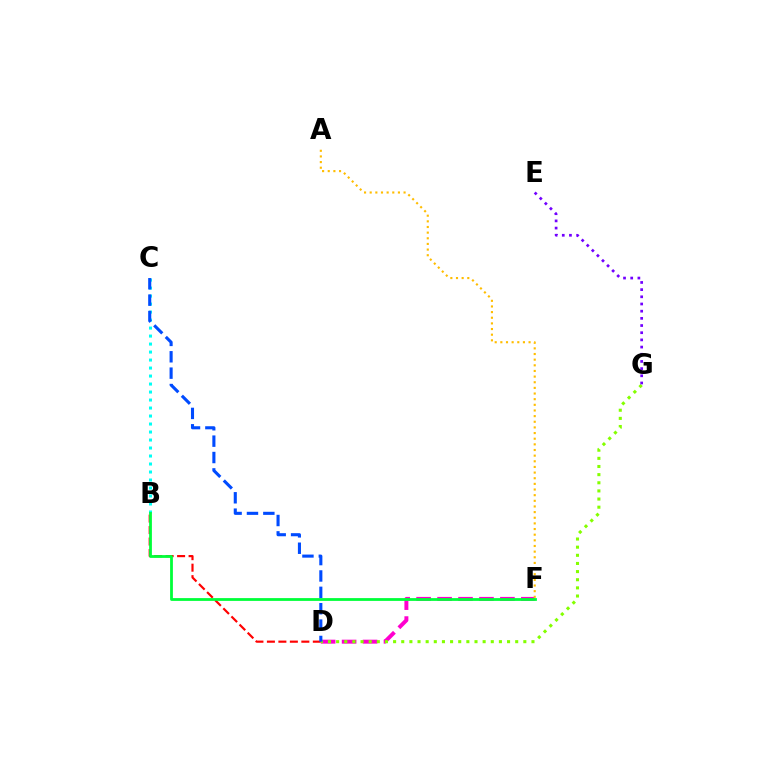{('B', 'D'): [{'color': '#ff0000', 'line_style': 'dashed', 'thickness': 1.56}], ('D', 'F'): [{'color': '#ff00cf', 'line_style': 'dashed', 'thickness': 2.85}], ('D', 'G'): [{'color': '#84ff00', 'line_style': 'dotted', 'thickness': 2.21}], ('B', 'C'): [{'color': '#00fff6', 'line_style': 'dotted', 'thickness': 2.17}], ('B', 'F'): [{'color': '#00ff39', 'line_style': 'solid', 'thickness': 2.01}], ('E', 'G'): [{'color': '#7200ff', 'line_style': 'dotted', 'thickness': 1.95}], ('A', 'F'): [{'color': '#ffbd00', 'line_style': 'dotted', 'thickness': 1.53}], ('C', 'D'): [{'color': '#004bff', 'line_style': 'dashed', 'thickness': 2.22}]}